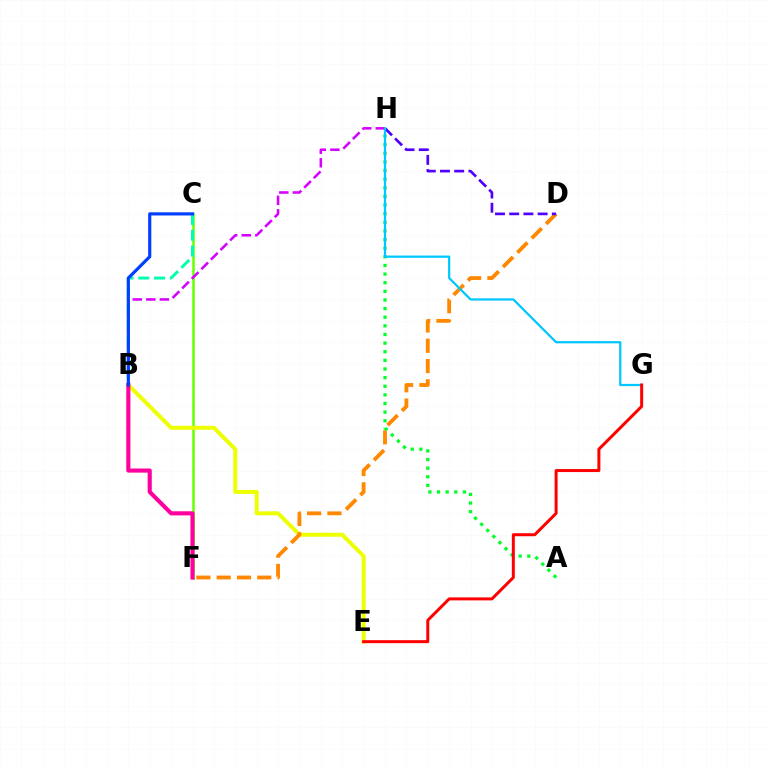{('C', 'F'): [{'color': '#66ff00', 'line_style': 'solid', 'thickness': 1.8}], ('B', 'E'): [{'color': '#eeff00', 'line_style': 'solid', 'thickness': 2.86}], ('D', 'F'): [{'color': '#ff8800', 'line_style': 'dashed', 'thickness': 2.76}], ('A', 'H'): [{'color': '#00ff27', 'line_style': 'dotted', 'thickness': 2.34}], ('B', 'H'): [{'color': '#d600ff', 'line_style': 'dashed', 'thickness': 1.84}], ('D', 'H'): [{'color': '#4f00ff', 'line_style': 'dashed', 'thickness': 1.93}], ('B', 'F'): [{'color': '#ff00a0', 'line_style': 'solid', 'thickness': 2.96}], ('G', 'H'): [{'color': '#00c7ff', 'line_style': 'solid', 'thickness': 1.61}], ('B', 'C'): [{'color': '#00ffaf', 'line_style': 'dashed', 'thickness': 2.15}, {'color': '#003fff', 'line_style': 'solid', 'thickness': 2.29}], ('E', 'G'): [{'color': '#ff0000', 'line_style': 'solid', 'thickness': 2.16}]}